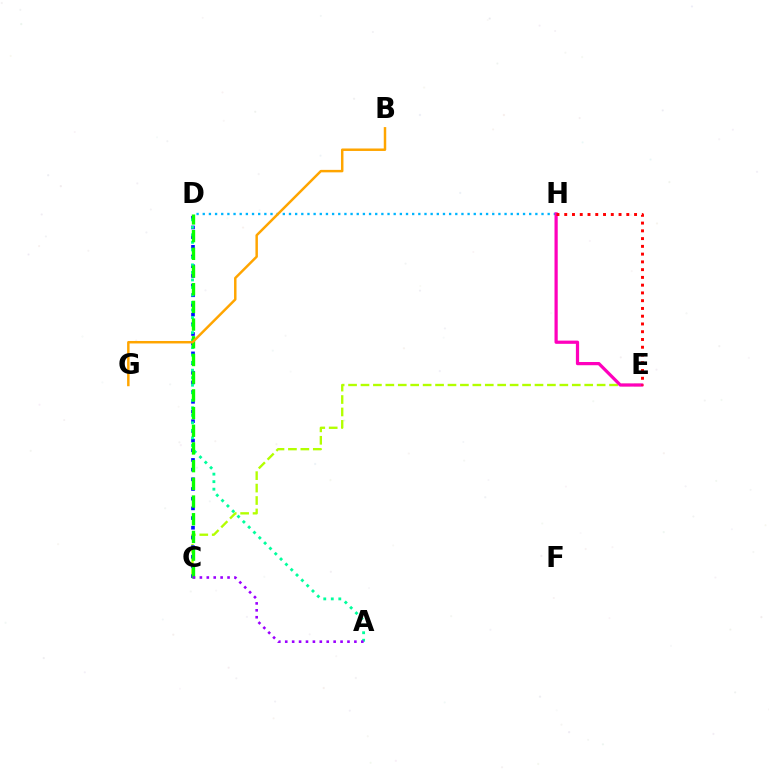{('C', 'E'): [{'color': '#b3ff00', 'line_style': 'dashed', 'thickness': 1.69}], ('D', 'H'): [{'color': '#00b5ff', 'line_style': 'dotted', 'thickness': 1.67}], ('C', 'D'): [{'color': '#0010ff', 'line_style': 'dotted', 'thickness': 2.63}, {'color': '#08ff00', 'line_style': 'dashed', 'thickness': 2.4}], ('A', 'D'): [{'color': '#00ff9d', 'line_style': 'dotted', 'thickness': 2.04}], ('E', 'H'): [{'color': '#ff00bd', 'line_style': 'solid', 'thickness': 2.32}, {'color': '#ff0000', 'line_style': 'dotted', 'thickness': 2.11}], ('A', 'C'): [{'color': '#9b00ff', 'line_style': 'dotted', 'thickness': 1.88}], ('B', 'G'): [{'color': '#ffa500', 'line_style': 'solid', 'thickness': 1.78}]}